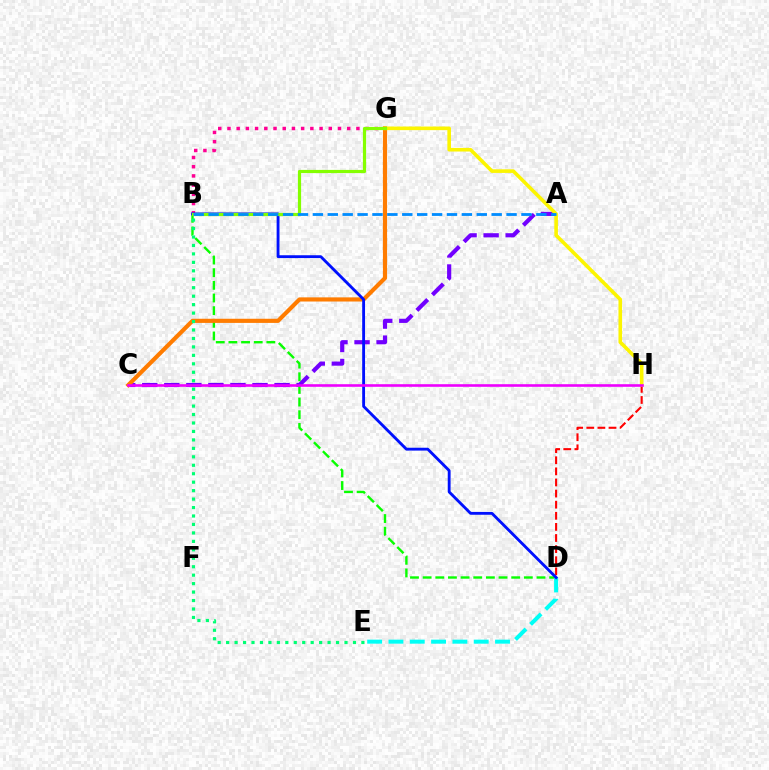{('A', 'C'): [{'color': '#7200ff', 'line_style': 'dashed', 'thickness': 3.0}], ('B', 'G'): [{'color': '#ff0094', 'line_style': 'dotted', 'thickness': 2.5}, {'color': '#84ff00', 'line_style': 'solid', 'thickness': 2.3}], ('B', 'D'): [{'color': '#08ff00', 'line_style': 'dashed', 'thickness': 1.72}, {'color': '#0010ff', 'line_style': 'solid', 'thickness': 2.05}], ('C', 'G'): [{'color': '#ff7c00', 'line_style': 'solid', 'thickness': 2.98}], ('D', 'H'): [{'color': '#ff0000', 'line_style': 'dashed', 'thickness': 1.51}], ('G', 'H'): [{'color': '#fcf500', 'line_style': 'solid', 'thickness': 2.6}], ('D', 'E'): [{'color': '#00fff6', 'line_style': 'dashed', 'thickness': 2.9}], ('B', 'E'): [{'color': '#00ff74', 'line_style': 'dotted', 'thickness': 2.3}], ('A', 'B'): [{'color': '#008cff', 'line_style': 'dashed', 'thickness': 2.02}], ('C', 'H'): [{'color': '#ee00ff', 'line_style': 'solid', 'thickness': 1.88}]}